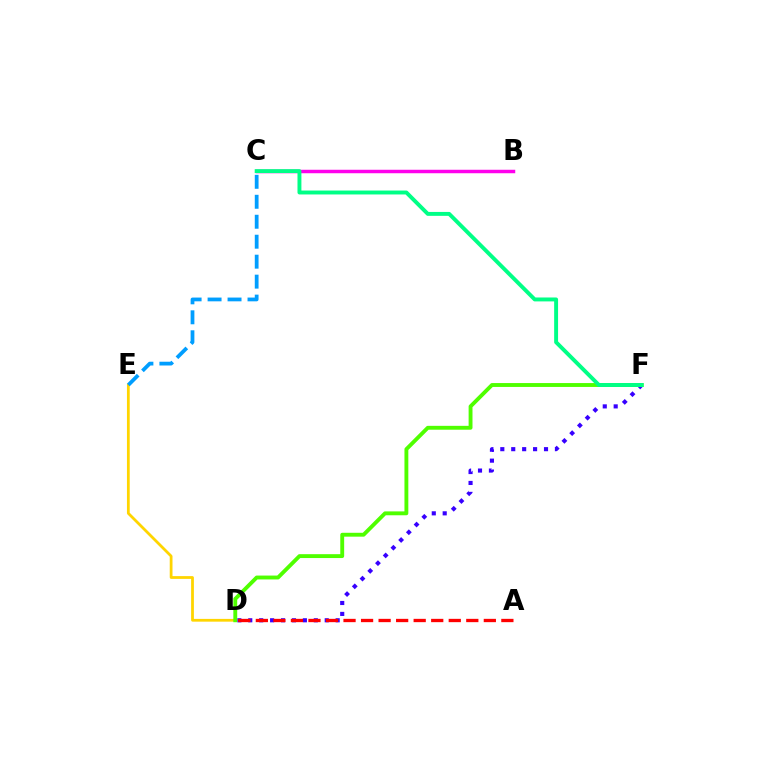{('D', 'E'): [{'color': '#ffd500', 'line_style': 'solid', 'thickness': 1.99}], ('B', 'C'): [{'color': '#ff00ed', 'line_style': 'solid', 'thickness': 2.5}], ('D', 'F'): [{'color': '#3700ff', 'line_style': 'dotted', 'thickness': 2.97}, {'color': '#4fff00', 'line_style': 'solid', 'thickness': 2.79}], ('C', 'F'): [{'color': '#00ff86', 'line_style': 'solid', 'thickness': 2.82}], ('C', 'E'): [{'color': '#009eff', 'line_style': 'dashed', 'thickness': 2.71}], ('A', 'D'): [{'color': '#ff0000', 'line_style': 'dashed', 'thickness': 2.38}]}